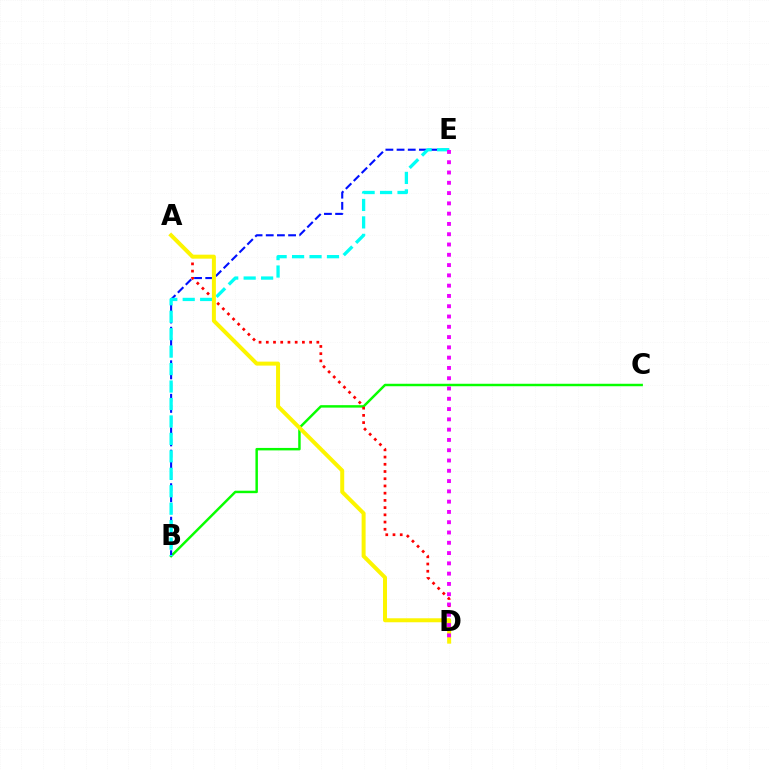{('B', 'C'): [{'color': '#08ff00', 'line_style': 'solid', 'thickness': 1.77}], ('A', 'D'): [{'color': '#ff0000', 'line_style': 'dotted', 'thickness': 1.96}, {'color': '#fcf500', 'line_style': 'solid', 'thickness': 2.87}], ('B', 'E'): [{'color': '#0010ff', 'line_style': 'dashed', 'thickness': 1.52}, {'color': '#00fff6', 'line_style': 'dashed', 'thickness': 2.37}], ('D', 'E'): [{'color': '#ee00ff', 'line_style': 'dotted', 'thickness': 2.79}]}